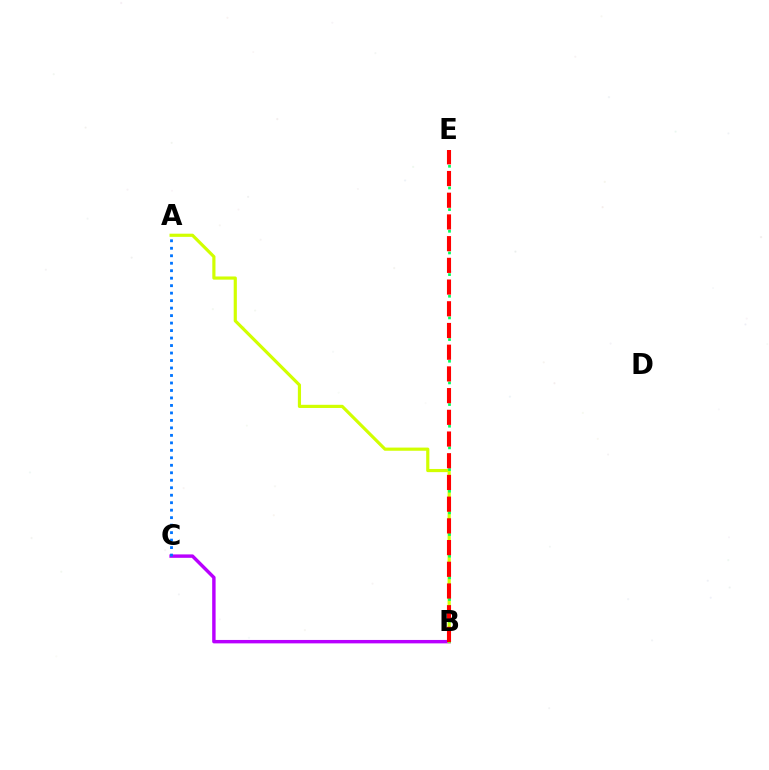{('B', 'C'): [{'color': '#b900ff', 'line_style': 'solid', 'thickness': 2.46}], ('A', 'C'): [{'color': '#0074ff', 'line_style': 'dotted', 'thickness': 2.03}], ('A', 'B'): [{'color': '#d1ff00', 'line_style': 'solid', 'thickness': 2.28}], ('B', 'E'): [{'color': '#00ff5c', 'line_style': 'dotted', 'thickness': 1.96}, {'color': '#ff0000', 'line_style': 'dashed', 'thickness': 2.95}]}